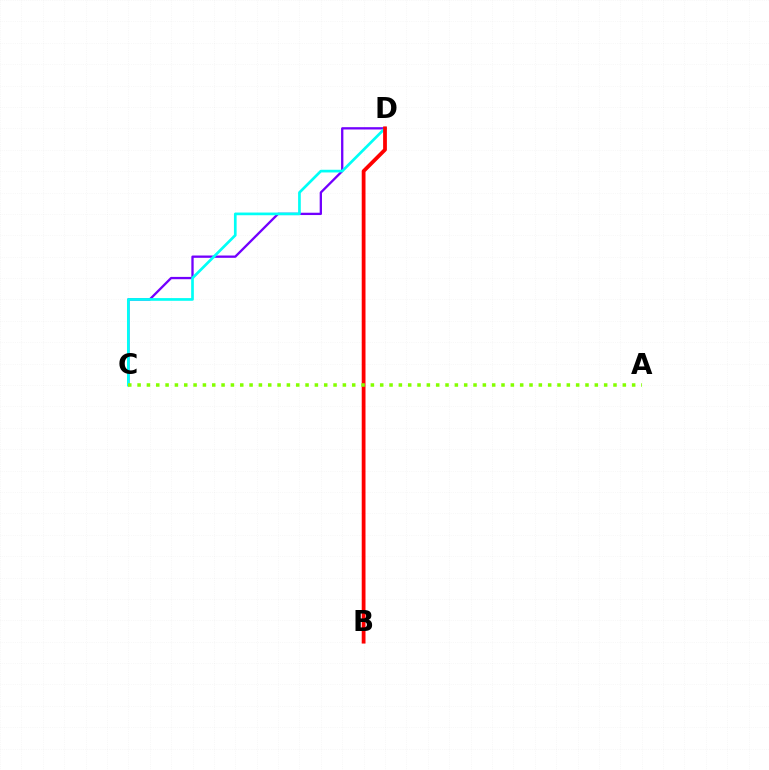{('C', 'D'): [{'color': '#7200ff', 'line_style': 'solid', 'thickness': 1.66}, {'color': '#00fff6', 'line_style': 'solid', 'thickness': 1.94}], ('B', 'D'): [{'color': '#ff0000', 'line_style': 'solid', 'thickness': 2.72}], ('A', 'C'): [{'color': '#84ff00', 'line_style': 'dotted', 'thickness': 2.54}]}